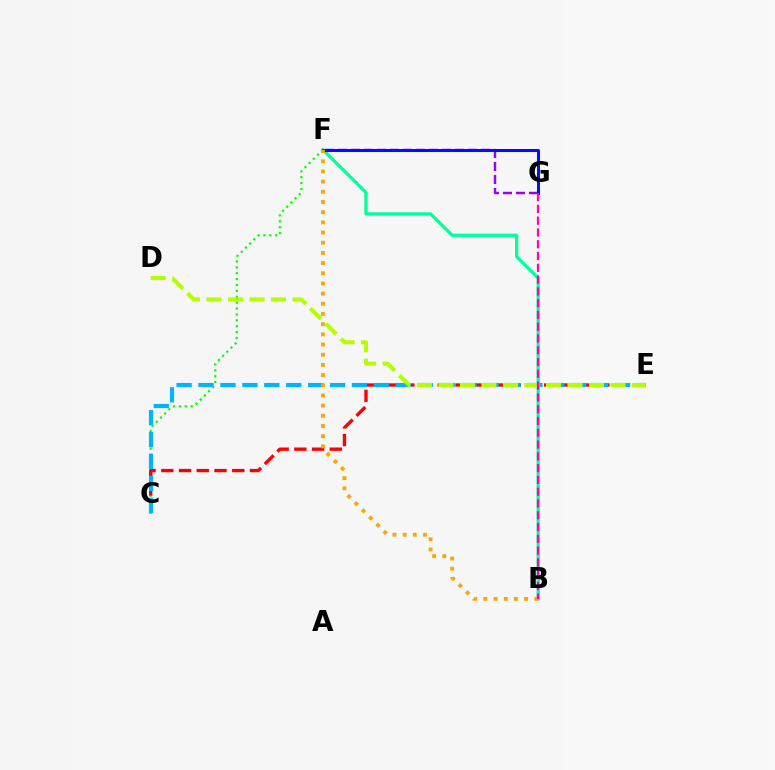{('C', 'F'): [{'color': '#08ff00', 'line_style': 'dotted', 'thickness': 1.6}], ('B', 'F'): [{'color': '#00ff9d', 'line_style': 'solid', 'thickness': 2.34}, {'color': '#ffa500', 'line_style': 'dotted', 'thickness': 2.77}], ('C', 'E'): [{'color': '#ff0000', 'line_style': 'dashed', 'thickness': 2.41}, {'color': '#00b5ff', 'line_style': 'dashed', 'thickness': 2.98}], ('F', 'G'): [{'color': '#9b00ff', 'line_style': 'dashed', 'thickness': 1.77}, {'color': '#0010ff', 'line_style': 'solid', 'thickness': 2.18}], ('D', 'E'): [{'color': '#b3ff00', 'line_style': 'dashed', 'thickness': 2.92}], ('B', 'G'): [{'color': '#ff00bd', 'line_style': 'dashed', 'thickness': 1.6}]}